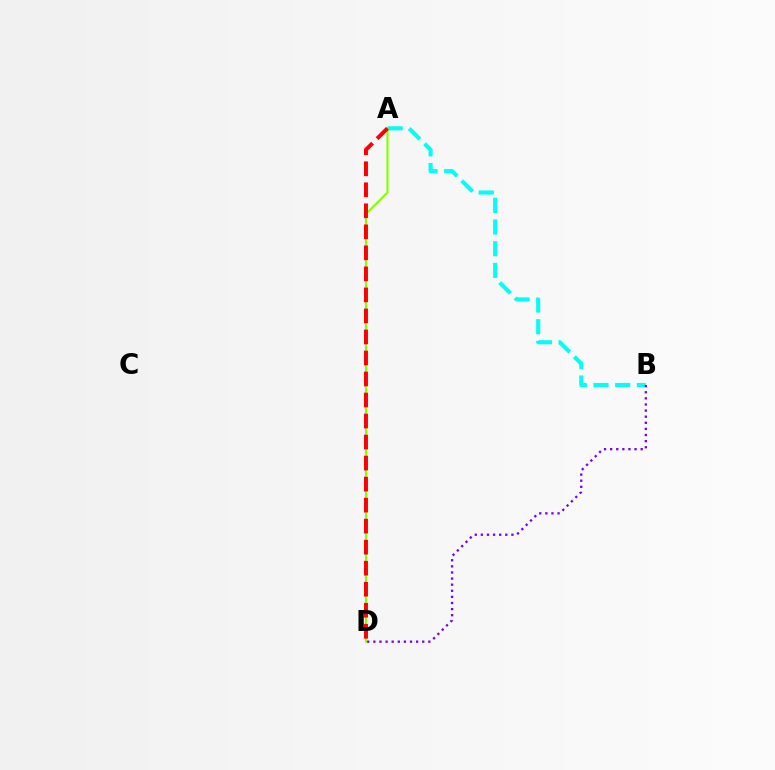{('A', 'B'): [{'color': '#00fff6', 'line_style': 'dashed', 'thickness': 2.95}], ('A', 'D'): [{'color': '#84ff00', 'line_style': 'solid', 'thickness': 1.53}, {'color': '#ff0000', 'line_style': 'dashed', 'thickness': 2.86}], ('B', 'D'): [{'color': '#7200ff', 'line_style': 'dotted', 'thickness': 1.66}]}